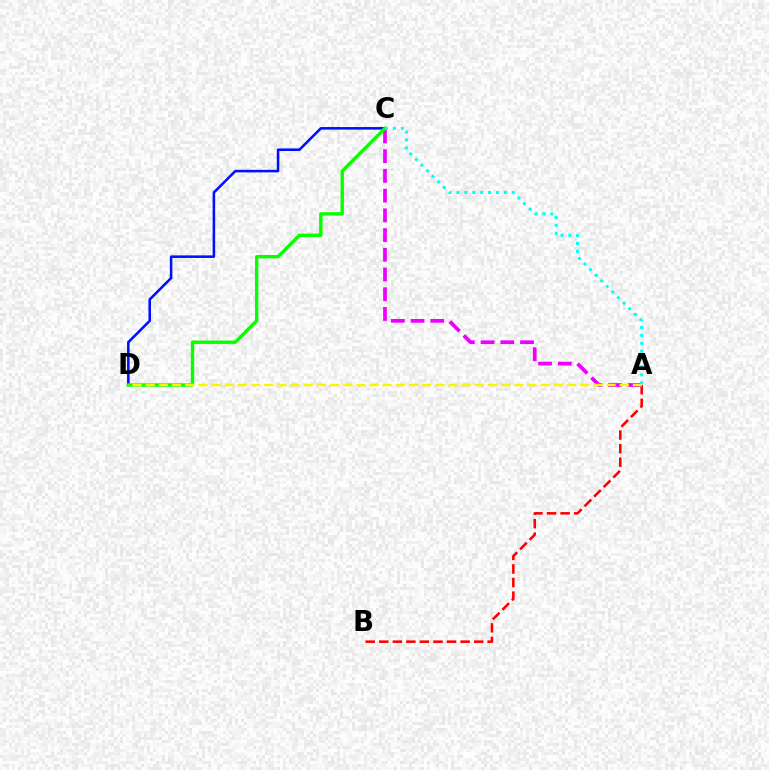{('C', 'D'): [{'color': '#0010ff', 'line_style': 'solid', 'thickness': 1.85}, {'color': '#08ff00', 'line_style': 'solid', 'thickness': 2.45}], ('A', 'B'): [{'color': '#ff0000', 'line_style': 'dashed', 'thickness': 1.84}], ('A', 'C'): [{'color': '#ee00ff', 'line_style': 'dashed', 'thickness': 2.68}, {'color': '#00fff6', 'line_style': 'dotted', 'thickness': 2.15}], ('A', 'D'): [{'color': '#fcf500', 'line_style': 'dashed', 'thickness': 1.79}]}